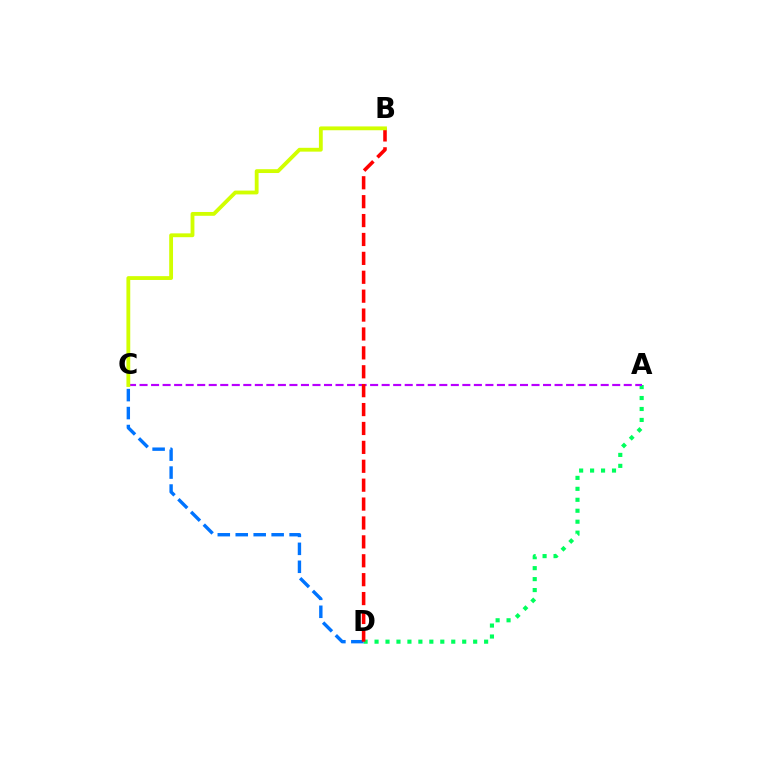{('A', 'D'): [{'color': '#00ff5c', 'line_style': 'dotted', 'thickness': 2.98}], ('C', 'D'): [{'color': '#0074ff', 'line_style': 'dashed', 'thickness': 2.44}], ('A', 'C'): [{'color': '#b900ff', 'line_style': 'dashed', 'thickness': 1.57}], ('B', 'D'): [{'color': '#ff0000', 'line_style': 'dashed', 'thickness': 2.57}], ('B', 'C'): [{'color': '#d1ff00', 'line_style': 'solid', 'thickness': 2.75}]}